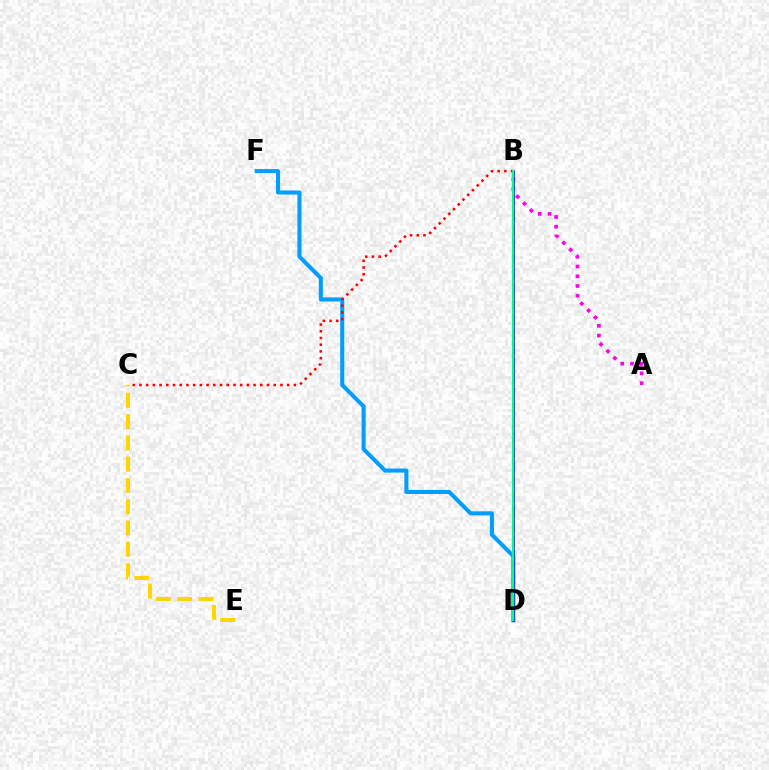{('D', 'F'): [{'color': '#009eff', 'line_style': 'solid', 'thickness': 2.91}], ('A', 'B'): [{'color': '#ff00ed', 'line_style': 'dotted', 'thickness': 2.64}], ('B', 'C'): [{'color': '#ff0000', 'line_style': 'dotted', 'thickness': 1.82}], ('B', 'D'): [{'color': '#4fff00', 'line_style': 'dashed', 'thickness': 2.01}, {'color': '#3700ff', 'line_style': 'solid', 'thickness': 1.81}, {'color': '#00ff86', 'line_style': 'solid', 'thickness': 1.56}], ('C', 'E'): [{'color': '#ffd500', 'line_style': 'dashed', 'thickness': 2.89}]}